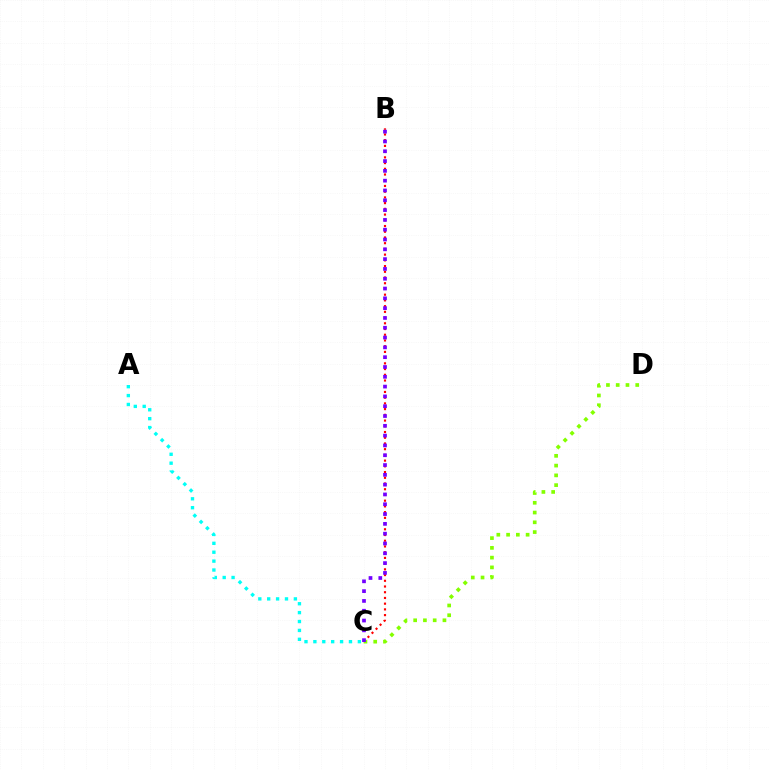{('A', 'C'): [{'color': '#00fff6', 'line_style': 'dotted', 'thickness': 2.42}], ('B', 'C'): [{'color': '#ff0000', 'line_style': 'dotted', 'thickness': 1.55}, {'color': '#7200ff', 'line_style': 'dotted', 'thickness': 2.66}], ('C', 'D'): [{'color': '#84ff00', 'line_style': 'dotted', 'thickness': 2.65}]}